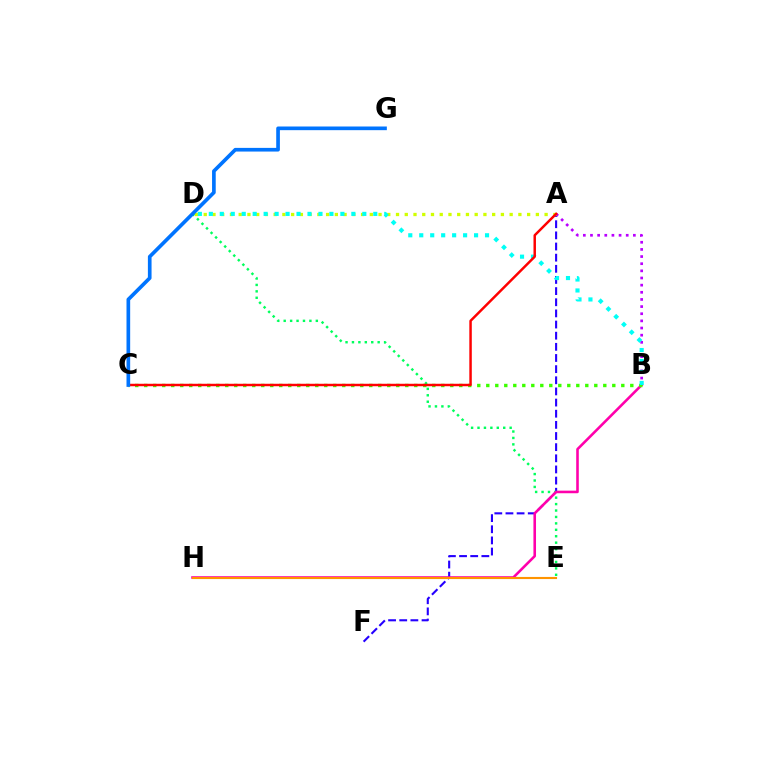{('A', 'F'): [{'color': '#2500ff', 'line_style': 'dashed', 'thickness': 1.51}], ('D', 'E'): [{'color': '#00ff5c', 'line_style': 'dotted', 'thickness': 1.75}], ('A', 'B'): [{'color': '#b900ff', 'line_style': 'dotted', 'thickness': 1.94}], ('A', 'D'): [{'color': '#d1ff00', 'line_style': 'dotted', 'thickness': 2.37}], ('B', 'H'): [{'color': '#ff00ac', 'line_style': 'solid', 'thickness': 1.86}], ('B', 'C'): [{'color': '#3dff00', 'line_style': 'dotted', 'thickness': 2.45}], ('E', 'H'): [{'color': '#ff9400', 'line_style': 'solid', 'thickness': 1.53}], ('B', 'D'): [{'color': '#00fff6', 'line_style': 'dotted', 'thickness': 2.98}], ('A', 'C'): [{'color': '#ff0000', 'line_style': 'solid', 'thickness': 1.78}], ('C', 'G'): [{'color': '#0074ff', 'line_style': 'solid', 'thickness': 2.64}]}